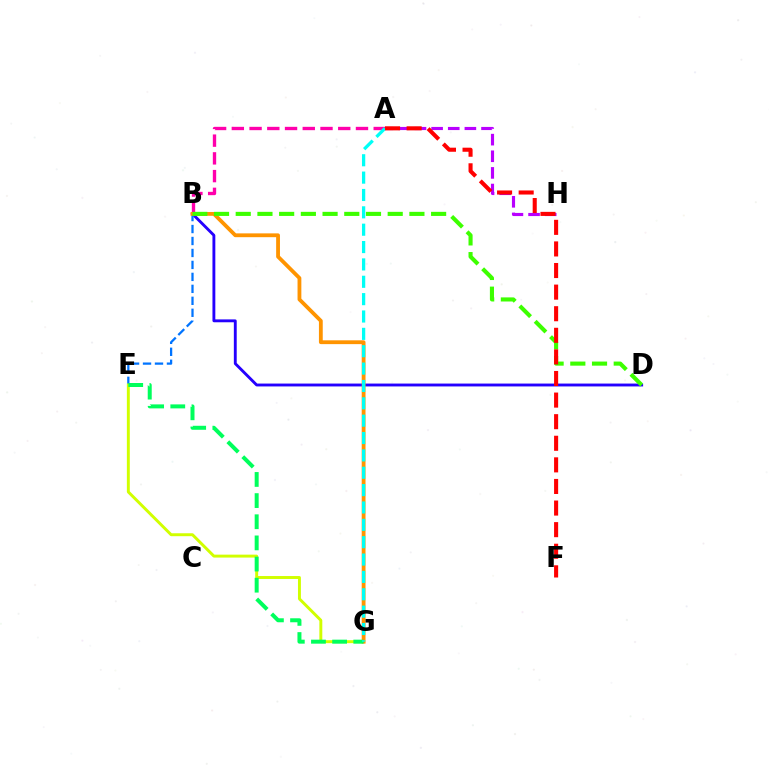{('B', 'D'): [{'color': '#2500ff', 'line_style': 'solid', 'thickness': 2.07}, {'color': '#3dff00', 'line_style': 'dashed', 'thickness': 2.95}], ('B', 'E'): [{'color': '#0074ff', 'line_style': 'dashed', 'thickness': 1.63}], ('A', 'B'): [{'color': '#ff00ac', 'line_style': 'dashed', 'thickness': 2.41}], ('E', 'G'): [{'color': '#d1ff00', 'line_style': 'solid', 'thickness': 2.11}, {'color': '#00ff5c', 'line_style': 'dashed', 'thickness': 2.87}], ('B', 'G'): [{'color': '#ff9400', 'line_style': 'solid', 'thickness': 2.74}], ('A', 'H'): [{'color': '#b900ff', 'line_style': 'dashed', 'thickness': 2.26}], ('A', 'G'): [{'color': '#00fff6', 'line_style': 'dashed', 'thickness': 2.36}], ('A', 'F'): [{'color': '#ff0000', 'line_style': 'dashed', 'thickness': 2.93}]}